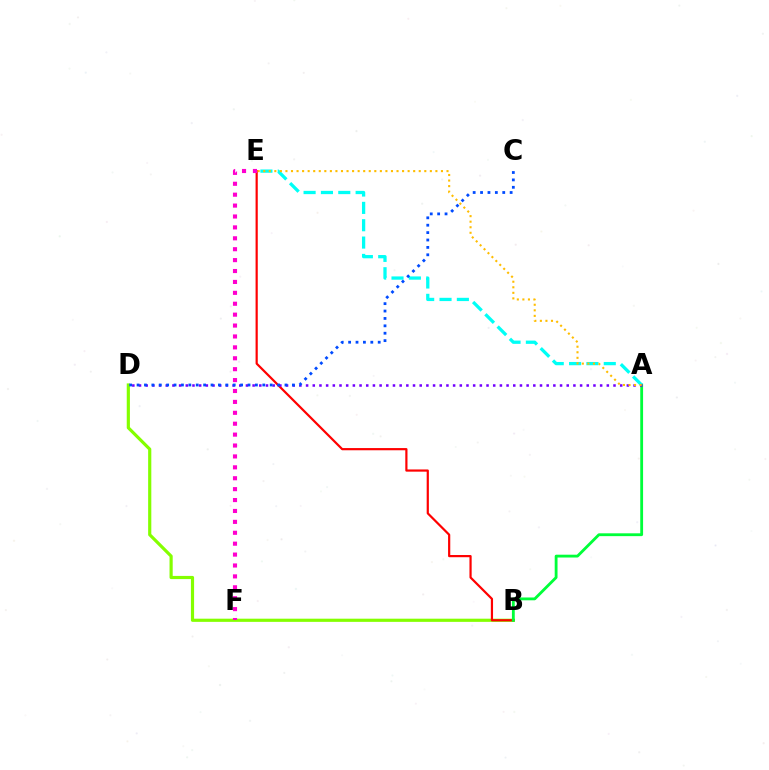{('B', 'D'): [{'color': '#84ff00', 'line_style': 'solid', 'thickness': 2.28}], ('B', 'E'): [{'color': '#ff0000', 'line_style': 'solid', 'thickness': 1.58}], ('A', 'B'): [{'color': '#00ff39', 'line_style': 'solid', 'thickness': 2.04}], ('A', 'E'): [{'color': '#00fff6', 'line_style': 'dashed', 'thickness': 2.36}, {'color': '#ffbd00', 'line_style': 'dotted', 'thickness': 1.51}], ('A', 'D'): [{'color': '#7200ff', 'line_style': 'dotted', 'thickness': 1.82}], ('E', 'F'): [{'color': '#ff00cf', 'line_style': 'dotted', 'thickness': 2.96}], ('C', 'D'): [{'color': '#004bff', 'line_style': 'dotted', 'thickness': 2.01}]}